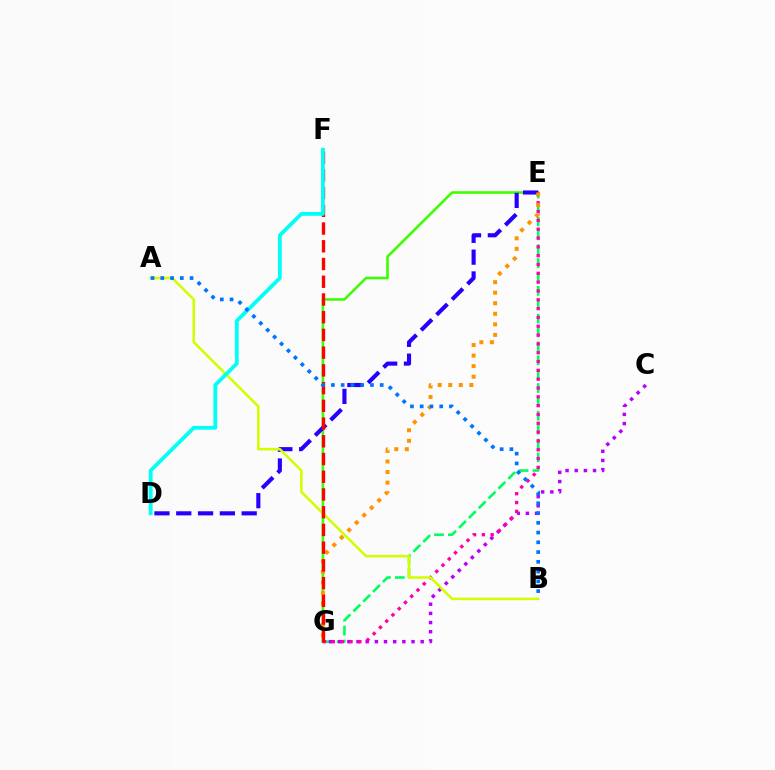{('E', 'G'): [{'color': '#00ff5c', 'line_style': 'dashed', 'thickness': 1.89}, {'color': '#3dff00', 'line_style': 'solid', 'thickness': 1.87}, {'color': '#ff00ac', 'line_style': 'dotted', 'thickness': 2.4}, {'color': '#ff9400', 'line_style': 'dotted', 'thickness': 2.87}], ('C', 'G'): [{'color': '#b900ff', 'line_style': 'dotted', 'thickness': 2.49}], ('D', 'E'): [{'color': '#2500ff', 'line_style': 'dashed', 'thickness': 2.96}], ('A', 'B'): [{'color': '#d1ff00', 'line_style': 'solid', 'thickness': 1.85}, {'color': '#0074ff', 'line_style': 'dotted', 'thickness': 2.65}], ('F', 'G'): [{'color': '#ff0000', 'line_style': 'dashed', 'thickness': 2.41}], ('D', 'F'): [{'color': '#00fff6', 'line_style': 'solid', 'thickness': 2.72}]}